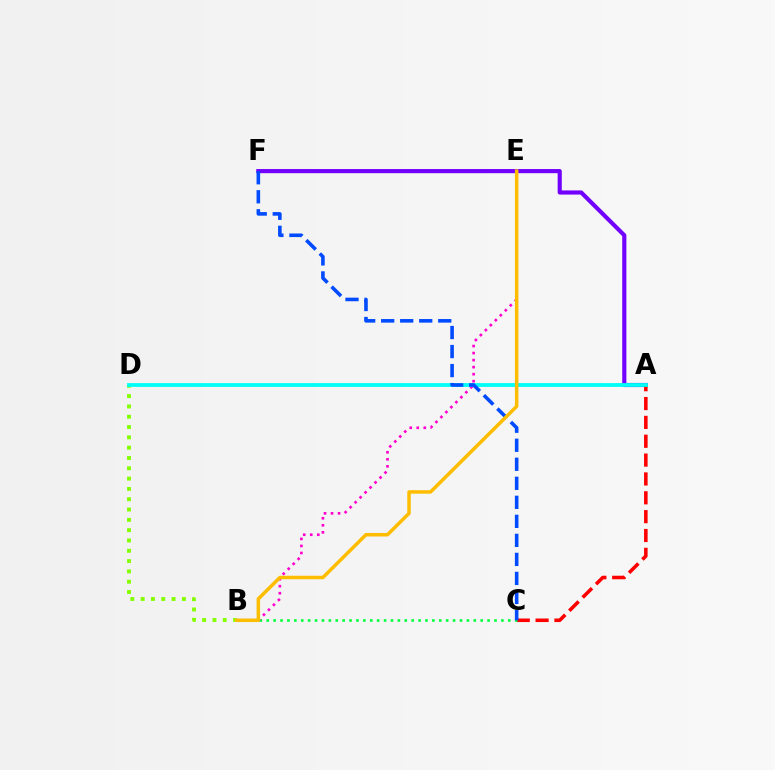{('A', 'F'): [{'color': '#7200ff', 'line_style': 'solid', 'thickness': 2.98}], ('A', 'C'): [{'color': '#ff0000', 'line_style': 'dashed', 'thickness': 2.56}], ('B', 'C'): [{'color': '#00ff39', 'line_style': 'dotted', 'thickness': 1.88}], ('B', 'E'): [{'color': '#ff00cf', 'line_style': 'dotted', 'thickness': 1.91}, {'color': '#ffbd00', 'line_style': 'solid', 'thickness': 2.52}], ('B', 'D'): [{'color': '#84ff00', 'line_style': 'dotted', 'thickness': 2.8}], ('A', 'D'): [{'color': '#00fff6', 'line_style': 'solid', 'thickness': 2.73}], ('C', 'F'): [{'color': '#004bff', 'line_style': 'dashed', 'thickness': 2.58}]}